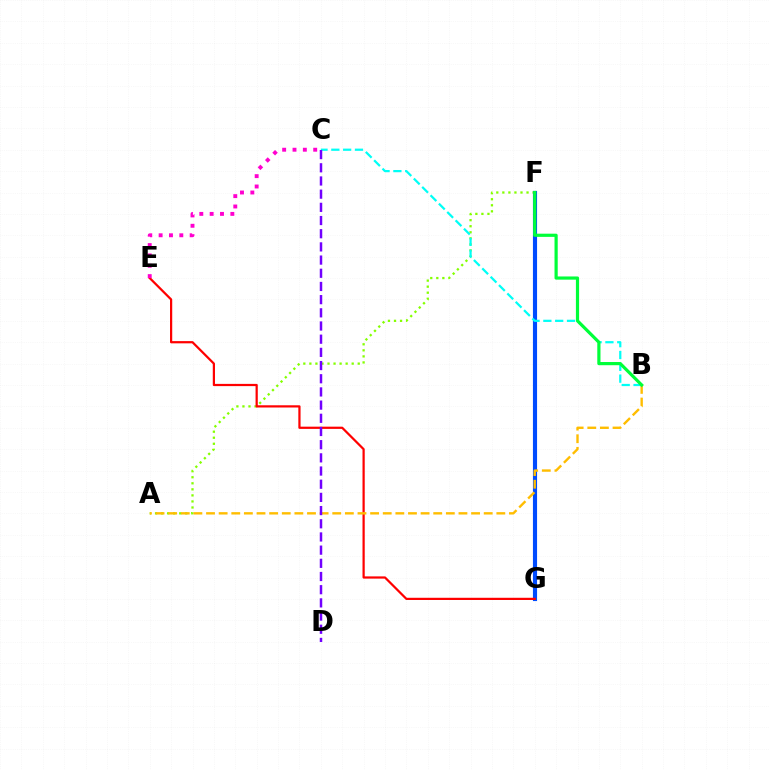{('A', 'F'): [{'color': '#84ff00', 'line_style': 'dotted', 'thickness': 1.64}], ('F', 'G'): [{'color': '#004bff', 'line_style': 'solid', 'thickness': 2.97}], ('E', 'G'): [{'color': '#ff0000', 'line_style': 'solid', 'thickness': 1.6}], ('B', 'C'): [{'color': '#00fff6', 'line_style': 'dashed', 'thickness': 1.61}], ('A', 'B'): [{'color': '#ffbd00', 'line_style': 'dashed', 'thickness': 1.71}], ('C', 'E'): [{'color': '#ff00cf', 'line_style': 'dotted', 'thickness': 2.81}], ('C', 'D'): [{'color': '#7200ff', 'line_style': 'dashed', 'thickness': 1.79}], ('B', 'F'): [{'color': '#00ff39', 'line_style': 'solid', 'thickness': 2.3}]}